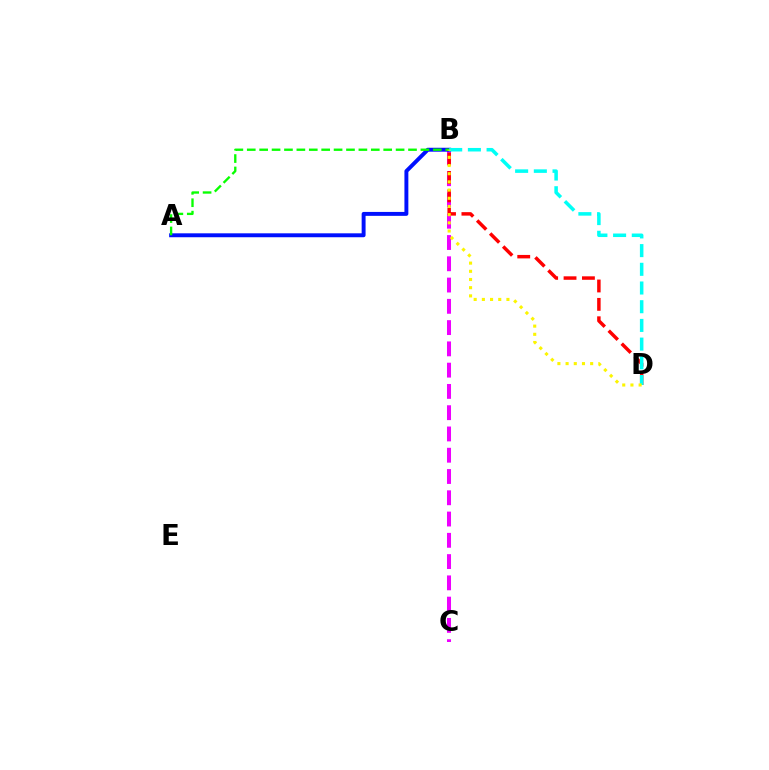{('B', 'C'): [{'color': '#ee00ff', 'line_style': 'dashed', 'thickness': 2.89}], ('A', 'B'): [{'color': '#0010ff', 'line_style': 'solid', 'thickness': 2.82}, {'color': '#08ff00', 'line_style': 'dashed', 'thickness': 1.69}], ('B', 'D'): [{'color': '#ff0000', 'line_style': 'dashed', 'thickness': 2.5}, {'color': '#00fff6', 'line_style': 'dashed', 'thickness': 2.54}, {'color': '#fcf500', 'line_style': 'dotted', 'thickness': 2.22}]}